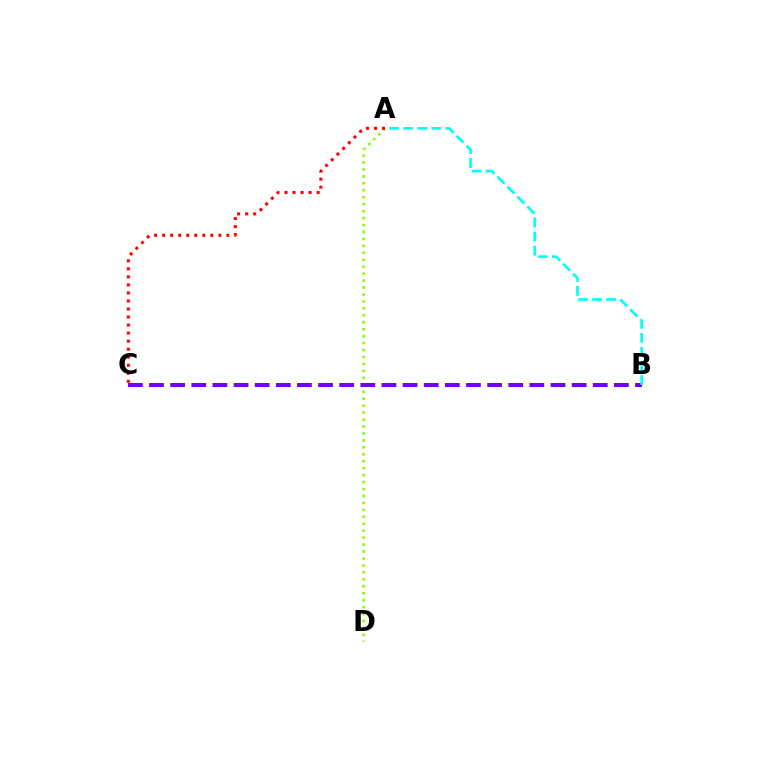{('A', 'D'): [{'color': '#84ff00', 'line_style': 'dotted', 'thickness': 1.89}], ('B', 'C'): [{'color': '#7200ff', 'line_style': 'dashed', 'thickness': 2.87}], ('A', 'C'): [{'color': '#ff0000', 'line_style': 'dotted', 'thickness': 2.18}], ('A', 'B'): [{'color': '#00fff6', 'line_style': 'dashed', 'thickness': 1.91}]}